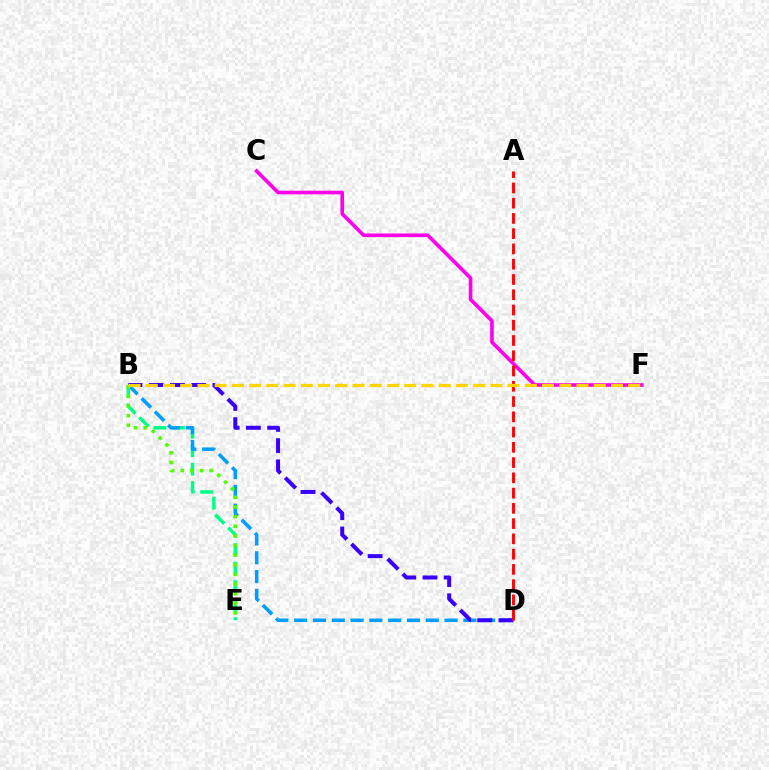{('B', 'E'): [{'color': '#00ff86', 'line_style': 'dashed', 'thickness': 2.51}, {'color': '#4fff00', 'line_style': 'dotted', 'thickness': 2.61}], ('B', 'D'): [{'color': '#009eff', 'line_style': 'dashed', 'thickness': 2.55}, {'color': '#3700ff', 'line_style': 'dashed', 'thickness': 2.89}], ('C', 'F'): [{'color': '#ff00ed', 'line_style': 'solid', 'thickness': 2.62}], ('A', 'D'): [{'color': '#ff0000', 'line_style': 'dashed', 'thickness': 2.07}], ('B', 'F'): [{'color': '#ffd500', 'line_style': 'dashed', 'thickness': 2.34}]}